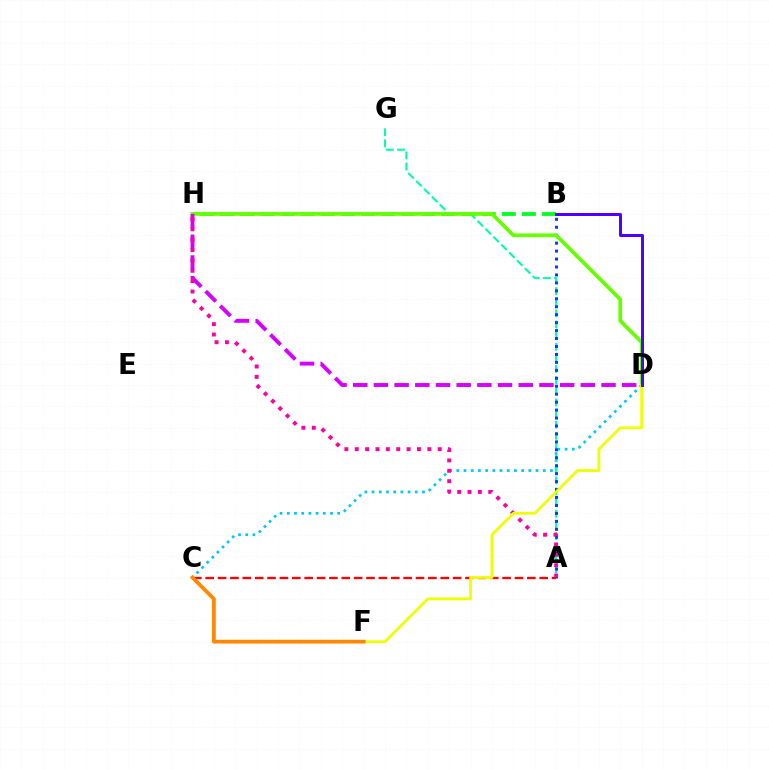{('C', 'D'): [{'color': '#00c7ff', 'line_style': 'dotted', 'thickness': 1.96}], ('A', 'G'): [{'color': '#00ffaf', 'line_style': 'dashed', 'thickness': 1.51}], ('A', 'B'): [{'color': '#003fff', 'line_style': 'dotted', 'thickness': 2.16}], ('A', 'C'): [{'color': '#ff0000', 'line_style': 'dashed', 'thickness': 1.68}], ('B', 'H'): [{'color': '#00ff27', 'line_style': 'dashed', 'thickness': 2.73}], ('D', 'H'): [{'color': '#66ff00', 'line_style': 'solid', 'thickness': 2.69}, {'color': '#d600ff', 'line_style': 'dashed', 'thickness': 2.81}], ('A', 'H'): [{'color': '#ff00a0', 'line_style': 'dotted', 'thickness': 2.82}], ('D', 'F'): [{'color': '#eeff00', 'line_style': 'solid', 'thickness': 2.01}], ('B', 'D'): [{'color': '#4f00ff', 'line_style': 'solid', 'thickness': 2.15}], ('C', 'F'): [{'color': '#ff8800', 'line_style': 'solid', 'thickness': 2.7}]}